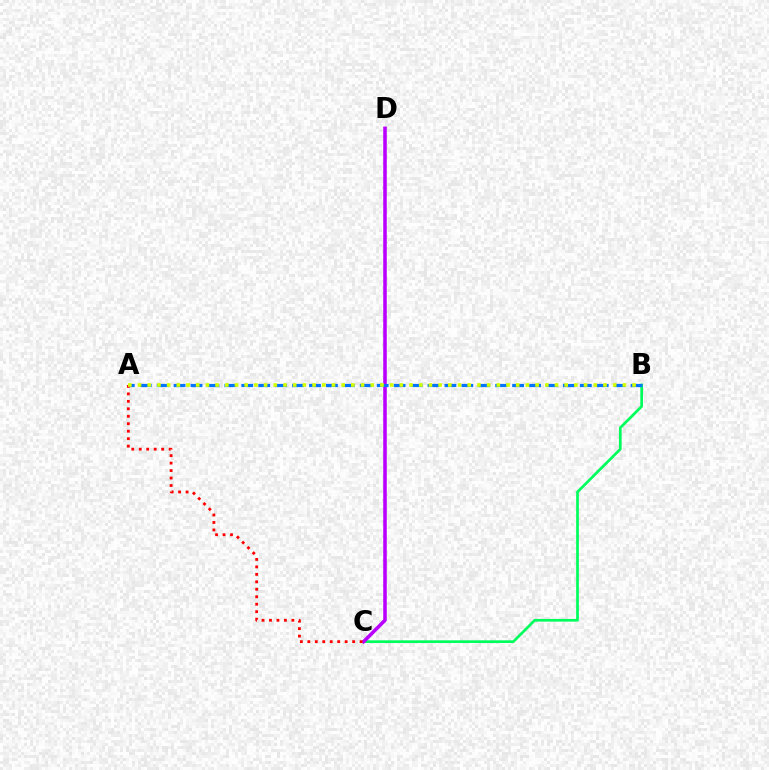{('B', 'C'): [{'color': '#00ff5c', 'line_style': 'solid', 'thickness': 1.96}], ('C', 'D'): [{'color': '#b900ff', 'line_style': 'solid', 'thickness': 2.56}], ('A', 'B'): [{'color': '#0074ff', 'line_style': 'dashed', 'thickness': 2.3}, {'color': '#d1ff00', 'line_style': 'dotted', 'thickness': 2.63}], ('A', 'C'): [{'color': '#ff0000', 'line_style': 'dotted', 'thickness': 2.03}]}